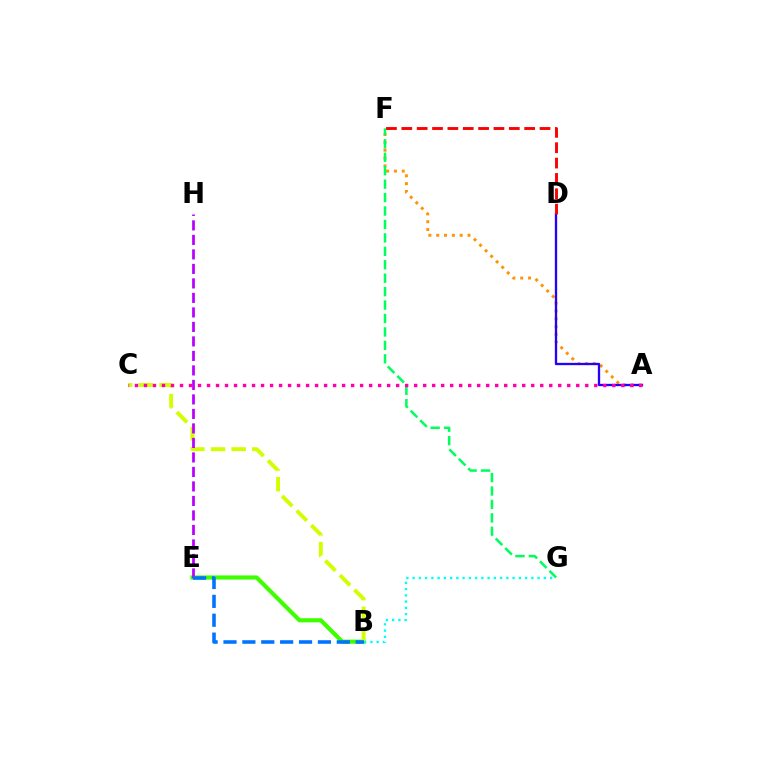{('B', 'E'): [{'color': '#3dff00', 'line_style': 'solid', 'thickness': 2.98}, {'color': '#0074ff', 'line_style': 'dashed', 'thickness': 2.57}], ('B', 'C'): [{'color': '#d1ff00', 'line_style': 'dashed', 'thickness': 2.8}], ('A', 'F'): [{'color': '#ff9400', 'line_style': 'dotted', 'thickness': 2.13}], ('A', 'D'): [{'color': '#2500ff', 'line_style': 'solid', 'thickness': 1.67}], ('E', 'H'): [{'color': '#b900ff', 'line_style': 'dashed', 'thickness': 1.97}], ('B', 'G'): [{'color': '#00fff6', 'line_style': 'dotted', 'thickness': 1.7}], ('F', 'G'): [{'color': '#00ff5c', 'line_style': 'dashed', 'thickness': 1.83}], ('A', 'C'): [{'color': '#ff00ac', 'line_style': 'dotted', 'thickness': 2.45}], ('D', 'F'): [{'color': '#ff0000', 'line_style': 'dashed', 'thickness': 2.09}]}